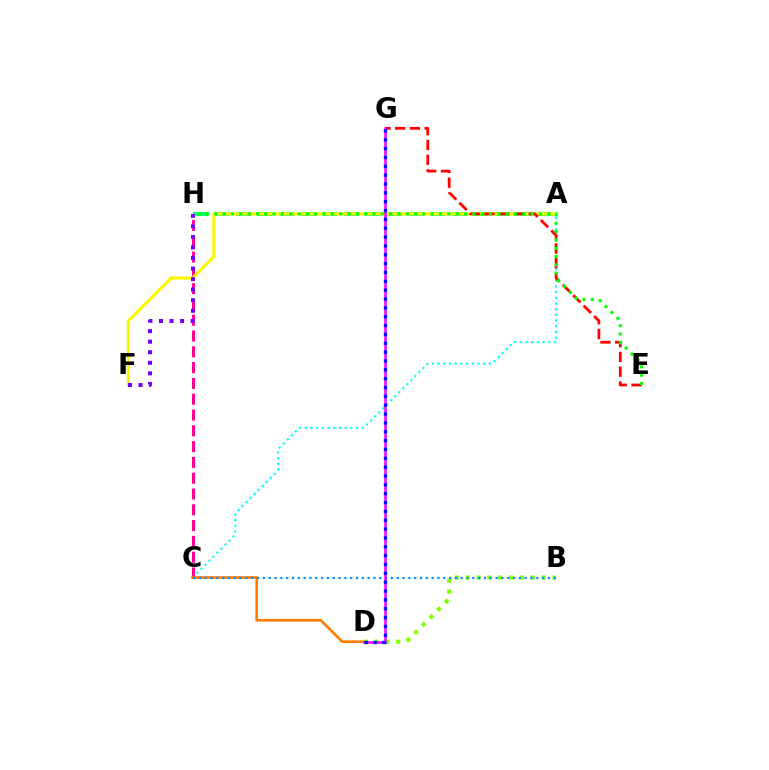{('A', 'C'): [{'color': '#00fff6', 'line_style': 'dotted', 'thickness': 1.55}], ('A', 'H'): [{'color': '#00ff74', 'line_style': 'dashed', 'thickness': 2.93}], ('C', 'H'): [{'color': '#ff0094', 'line_style': 'dashed', 'thickness': 2.15}], ('A', 'F'): [{'color': '#fcf500', 'line_style': 'solid', 'thickness': 2.21}], ('C', 'D'): [{'color': '#ff7c00', 'line_style': 'solid', 'thickness': 1.91}], ('E', 'G'): [{'color': '#ff0000', 'line_style': 'dashed', 'thickness': 2.01}], ('B', 'D'): [{'color': '#84ff00', 'line_style': 'dotted', 'thickness': 2.95}], ('F', 'H'): [{'color': '#7200ff', 'line_style': 'dotted', 'thickness': 2.87}], ('B', 'C'): [{'color': '#008cff', 'line_style': 'dotted', 'thickness': 1.58}], ('E', 'H'): [{'color': '#08ff00', 'line_style': 'dotted', 'thickness': 2.26}], ('D', 'G'): [{'color': '#ee00ff', 'line_style': 'solid', 'thickness': 1.8}, {'color': '#0010ff', 'line_style': 'dotted', 'thickness': 2.4}]}